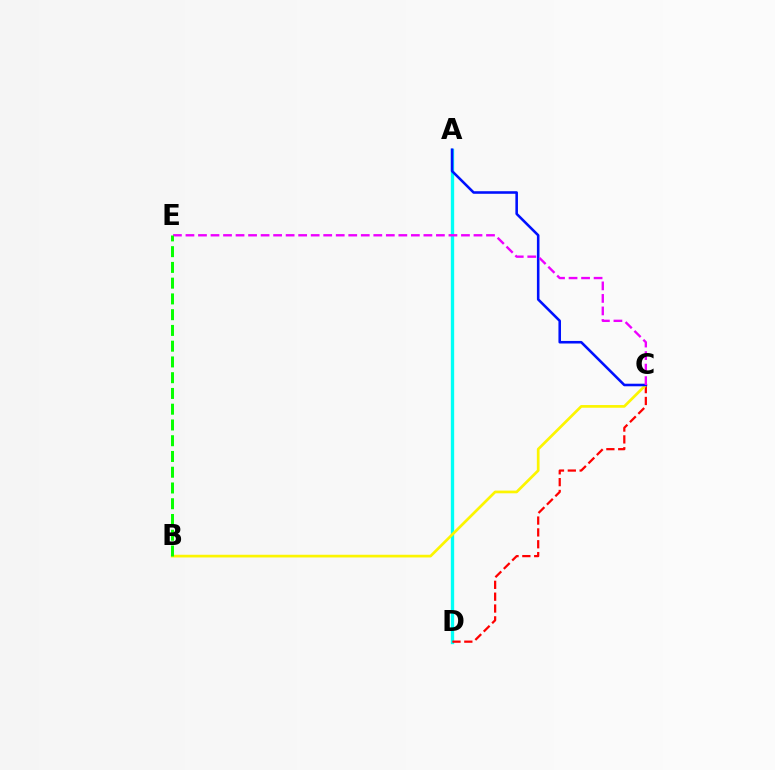{('A', 'D'): [{'color': '#00fff6', 'line_style': 'solid', 'thickness': 2.39}], ('C', 'D'): [{'color': '#ff0000', 'line_style': 'dashed', 'thickness': 1.61}], ('B', 'C'): [{'color': '#fcf500', 'line_style': 'solid', 'thickness': 1.95}], ('A', 'C'): [{'color': '#0010ff', 'line_style': 'solid', 'thickness': 1.85}], ('C', 'E'): [{'color': '#ee00ff', 'line_style': 'dashed', 'thickness': 1.7}], ('B', 'E'): [{'color': '#08ff00', 'line_style': 'dashed', 'thickness': 2.14}]}